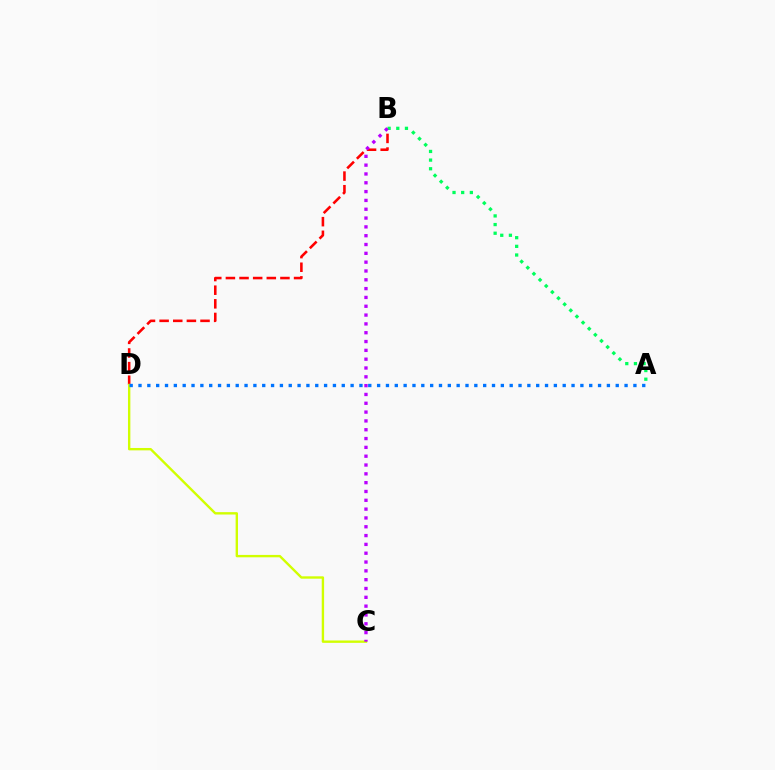{('B', 'D'): [{'color': '#ff0000', 'line_style': 'dashed', 'thickness': 1.85}], ('A', 'B'): [{'color': '#00ff5c', 'line_style': 'dotted', 'thickness': 2.35}], ('C', 'D'): [{'color': '#d1ff00', 'line_style': 'solid', 'thickness': 1.71}], ('A', 'D'): [{'color': '#0074ff', 'line_style': 'dotted', 'thickness': 2.4}], ('B', 'C'): [{'color': '#b900ff', 'line_style': 'dotted', 'thickness': 2.4}]}